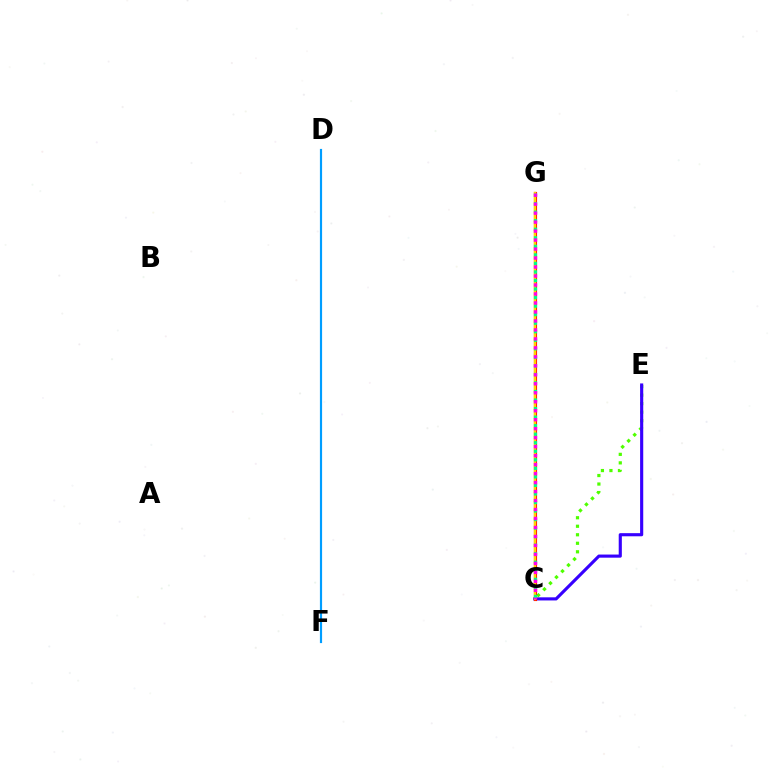{('C', 'E'): [{'color': '#4fff00', 'line_style': 'dotted', 'thickness': 2.31}, {'color': '#3700ff', 'line_style': 'solid', 'thickness': 2.25}], ('D', 'F'): [{'color': '#009eff', 'line_style': 'solid', 'thickness': 1.57}], ('C', 'G'): [{'color': '#ff0000', 'line_style': 'solid', 'thickness': 2.25}, {'color': '#ffd500', 'line_style': 'solid', 'thickness': 1.77}, {'color': '#00ff86', 'line_style': 'dotted', 'thickness': 2.32}, {'color': '#ff00ed', 'line_style': 'dotted', 'thickness': 2.44}]}